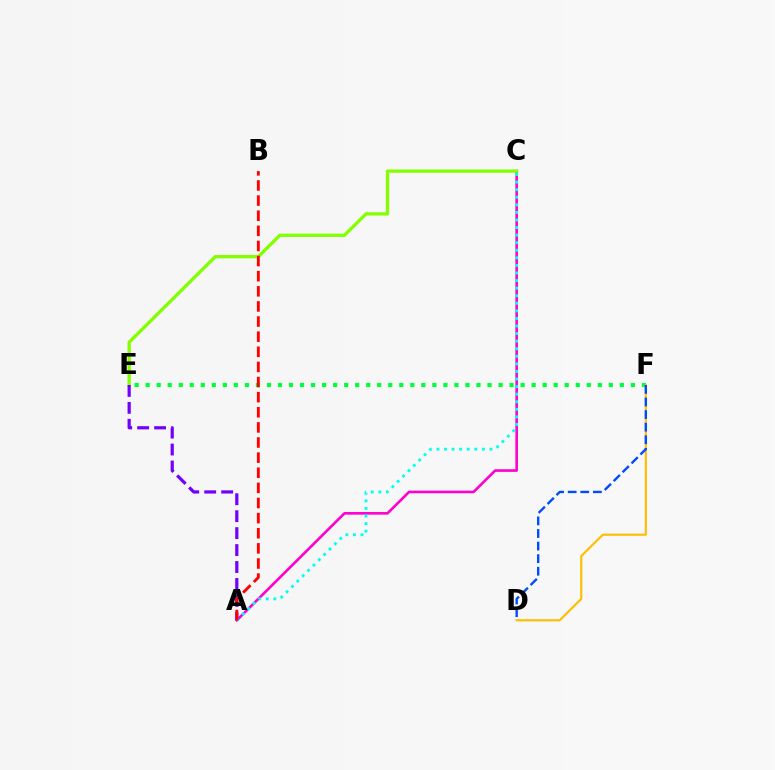{('A', 'C'): [{'color': '#ff00cf', 'line_style': 'solid', 'thickness': 1.88}, {'color': '#00fff6', 'line_style': 'dotted', 'thickness': 2.06}], ('E', 'F'): [{'color': '#00ff39', 'line_style': 'dotted', 'thickness': 3.0}], ('D', 'F'): [{'color': '#ffbd00', 'line_style': 'solid', 'thickness': 1.54}, {'color': '#004bff', 'line_style': 'dashed', 'thickness': 1.71}], ('C', 'E'): [{'color': '#84ff00', 'line_style': 'solid', 'thickness': 2.39}], ('A', 'E'): [{'color': '#7200ff', 'line_style': 'dashed', 'thickness': 2.3}], ('A', 'B'): [{'color': '#ff0000', 'line_style': 'dashed', 'thickness': 2.05}]}